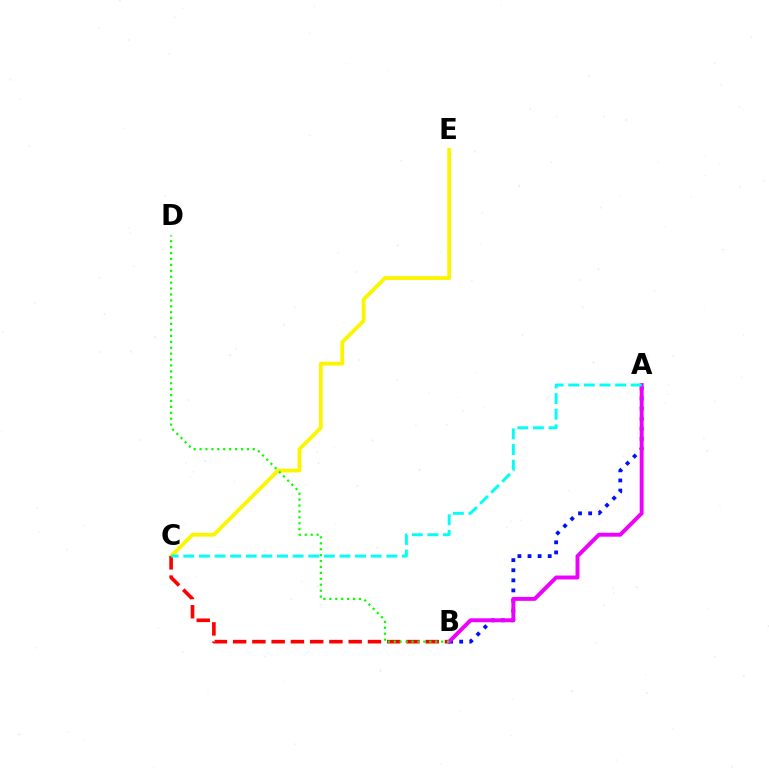{('A', 'B'): [{'color': '#0010ff', 'line_style': 'dotted', 'thickness': 2.74}, {'color': '#ee00ff', 'line_style': 'solid', 'thickness': 2.82}], ('C', 'E'): [{'color': '#fcf500', 'line_style': 'solid', 'thickness': 2.75}], ('B', 'C'): [{'color': '#ff0000', 'line_style': 'dashed', 'thickness': 2.62}], ('B', 'D'): [{'color': '#08ff00', 'line_style': 'dotted', 'thickness': 1.61}], ('A', 'C'): [{'color': '#00fff6', 'line_style': 'dashed', 'thickness': 2.12}]}